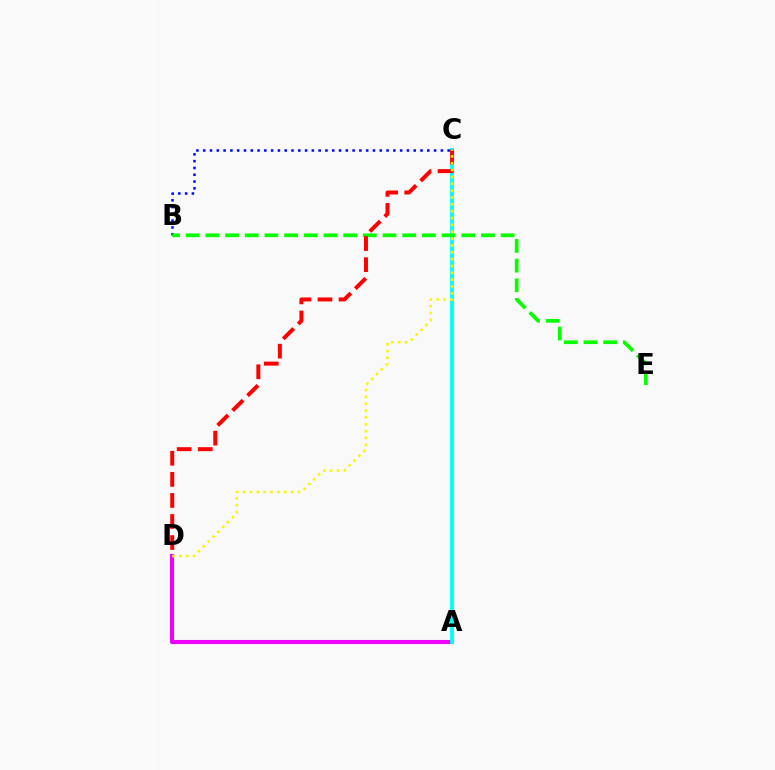{('B', 'C'): [{'color': '#0010ff', 'line_style': 'dotted', 'thickness': 1.84}], ('A', 'D'): [{'color': '#ee00ff', 'line_style': 'solid', 'thickness': 2.94}], ('A', 'C'): [{'color': '#00fff6', 'line_style': 'solid', 'thickness': 2.78}], ('B', 'E'): [{'color': '#08ff00', 'line_style': 'dashed', 'thickness': 2.67}], ('C', 'D'): [{'color': '#ff0000', 'line_style': 'dashed', 'thickness': 2.86}, {'color': '#fcf500', 'line_style': 'dotted', 'thickness': 1.86}]}